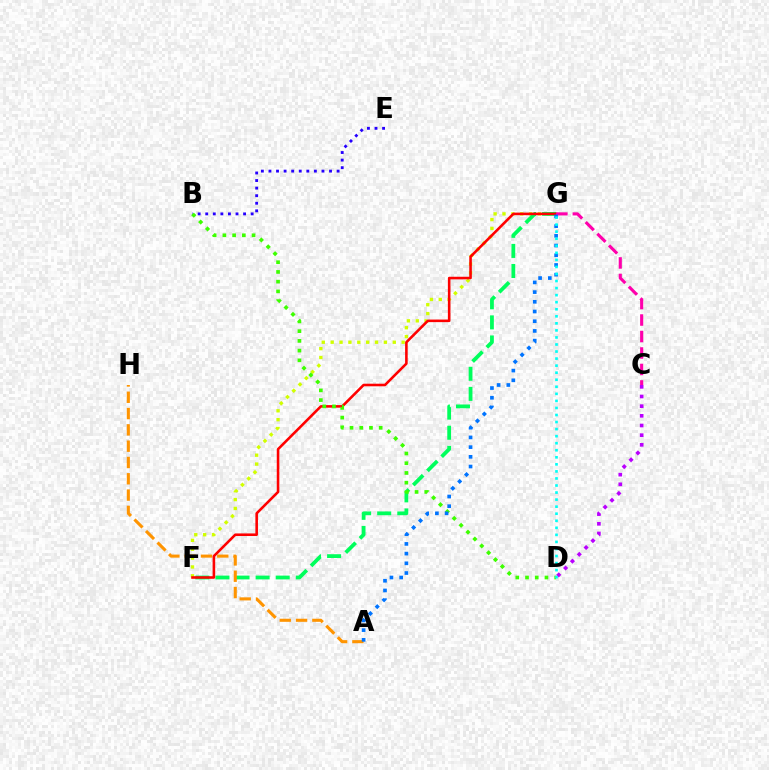{('F', 'G'): [{'color': '#d1ff00', 'line_style': 'dotted', 'thickness': 2.41}, {'color': '#00ff5c', 'line_style': 'dashed', 'thickness': 2.73}, {'color': '#ff0000', 'line_style': 'solid', 'thickness': 1.86}], ('B', 'E'): [{'color': '#2500ff', 'line_style': 'dotted', 'thickness': 2.06}], ('A', 'H'): [{'color': '#ff9400', 'line_style': 'dashed', 'thickness': 2.21}], ('C', 'D'): [{'color': '#b900ff', 'line_style': 'dotted', 'thickness': 2.63}], ('C', 'G'): [{'color': '#ff00ac', 'line_style': 'dashed', 'thickness': 2.24}], ('B', 'D'): [{'color': '#3dff00', 'line_style': 'dotted', 'thickness': 2.64}], ('A', 'G'): [{'color': '#0074ff', 'line_style': 'dotted', 'thickness': 2.64}], ('D', 'G'): [{'color': '#00fff6', 'line_style': 'dotted', 'thickness': 1.92}]}